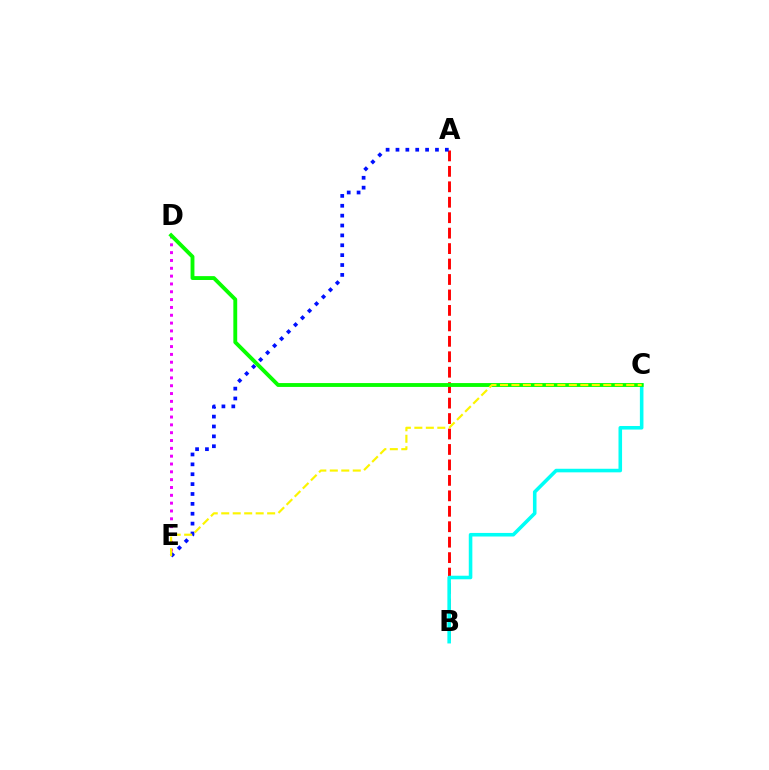{('A', 'B'): [{'color': '#ff0000', 'line_style': 'dashed', 'thickness': 2.1}], ('B', 'C'): [{'color': '#00fff6', 'line_style': 'solid', 'thickness': 2.57}], ('A', 'E'): [{'color': '#0010ff', 'line_style': 'dotted', 'thickness': 2.68}], ('D', 'E'): [{'color': '#ee00ff', 'line_style': 'dotted', 'thickness': 2.13}], ('C', 'D'): [{'color': '#08ff00', 'line_style': 'solid', 'thickness': 2.78}], ('C', 'E'): [{'color': '#fcf500', 'line_style': 'dashed', 'thickness': 1.56}]}